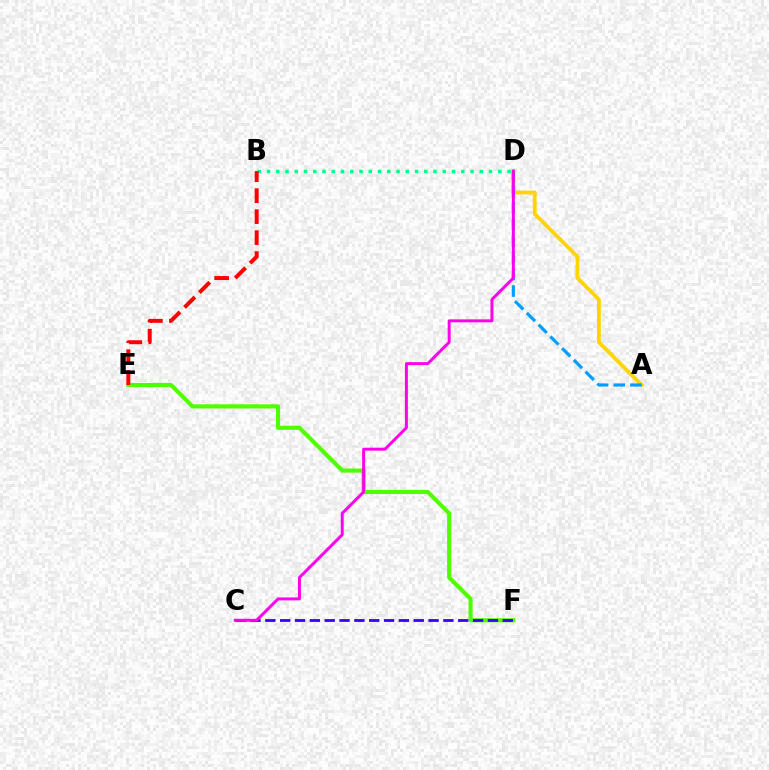{('E', 'F'): [{'color': '#4fff00', 'line_style': 'solid', 'thickness': 2.97}], ('B', 'D'): [{'color': '#00ff86', 'line_style': 'dotted', 'thickness': 2.51}], ('B', 'E'): [{'color': '#ff0000', 'line_style': 'dashed', 'thickness': 2.85}], ('C', 'F'): [{'color': '#3700ff', 'line_style': 'dashed', 'thickness': 2.02}], ('A', 'D'): [{'color': '#ffd500', 'line_style': 'solid', 'thickness': 2.75}, {'color': '#009eff', 'line_style': 'dashed', 'thickness': 2.26}], ('C', 'D'): [{'color': '#ff00ed', 'line_style': 'solid', 'thickness': 2.13}]}